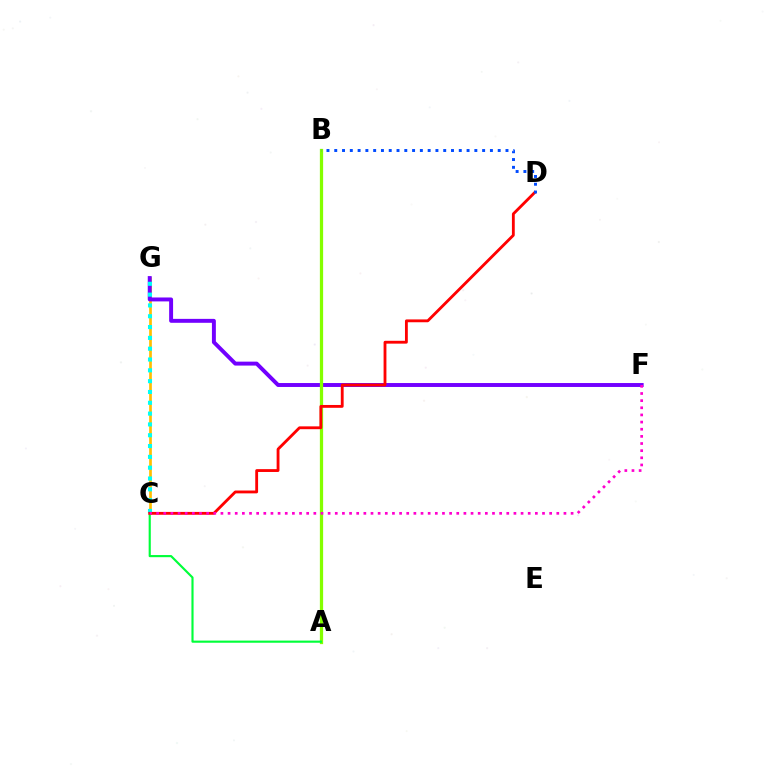{('C', 'G'): [{'color': '#ffbd00', 'line_style': 'solid', 'thickness': 1.94}, {'color': '#00fff6', 'line_style': 'dotted', 'thickness': 2.94}], ('F', 'G'): [{'color': '#7200ff', 'line_style': 'solid', 'thickness': 2.83}], ('A', 'B'): [{'color': '#84ff00', 'line_style': 'solid', 'thickness': 2.34}], ('A', 'C'): [{'color': '#00ff39', 'line_style': 'solid', 'thickness': 1.55}], ('C', 'D'): [{'color': '#ff0000', 'line_style': 'solid', 'thickness': 2.04}], ('C', 'F'): [{'color': '#ff00cf', 'line_style': 'dotted', 'thickness': 1.94}], ('B', 'D'): [{'color': '#004bff', 'line_style': 'dotted', 'thickness': 2.11}]}